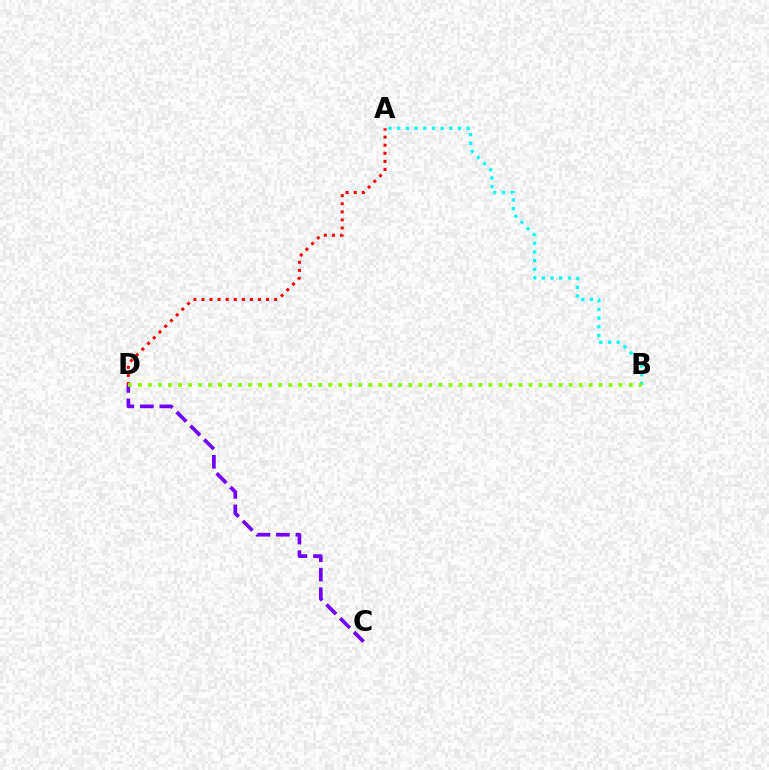{('C', 'D'): [{'color': '#7200ff', 'line_style': 'dashed', 'thickness': 2.65}], ('A', 'D'): [{'color': '#ff0000', 'line_style': 'dotted', 'thickness': 2.19}], ('A', 'B'): [{'color': '#00fff6', 'line_style': 'dotted', 'thickness': 2.36}], ('B', 'D'): [{'color': '#84ff00', 'line_style': 'dotted', 'thickness': 2.72}]}